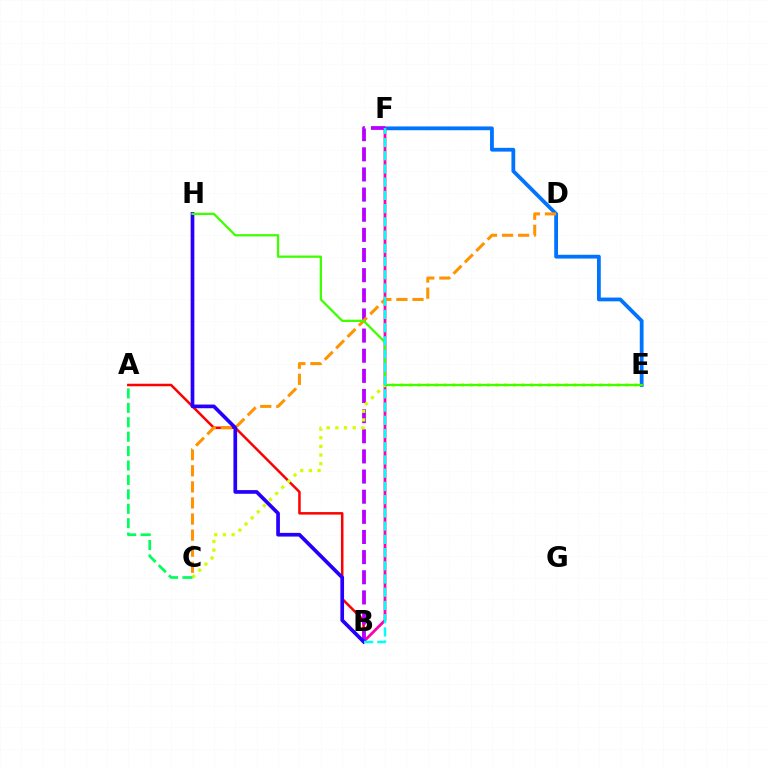{('E', 'F'): [{'color': '#0074ff', 'line_style': 'solid', 'thickness': 2.73}], ('A', 'B'): [{'color': '#ff0000', 'line_style': 'solid', 'thickness': 1.8}], ('B', 'F'): [{'color': '#ff00ac', 'line_style': 'solid', 'thickness': 2.0}, {'color': '#b900ff', 'line_style': 'dashed', 'thickness': 2.74}, {'color': '#00fff6', 'line_style': 'dashed', 'thickness': 1.8}], ('C', 'D'): [{'color': '#ff9400', 'line_style': 'dashed', 'thickness': 2.18}], ('C', 'E'): [{'color': '#d1ff00', 'line_style': 'dotted', 'thickness': 2.35}], ('B', 'H'): [{'color': '#2500ff', 'line_style': 'solid', 'thickness': 2.65}], ('E', 'H'): [{'color': '#3dff00', 'line_style': 'solid', 'thickness': 1.63}], ('A', 'C'): [{'color': '#00ff5c', 'line_style': 'dashed', 'thickness': 1.96}]}